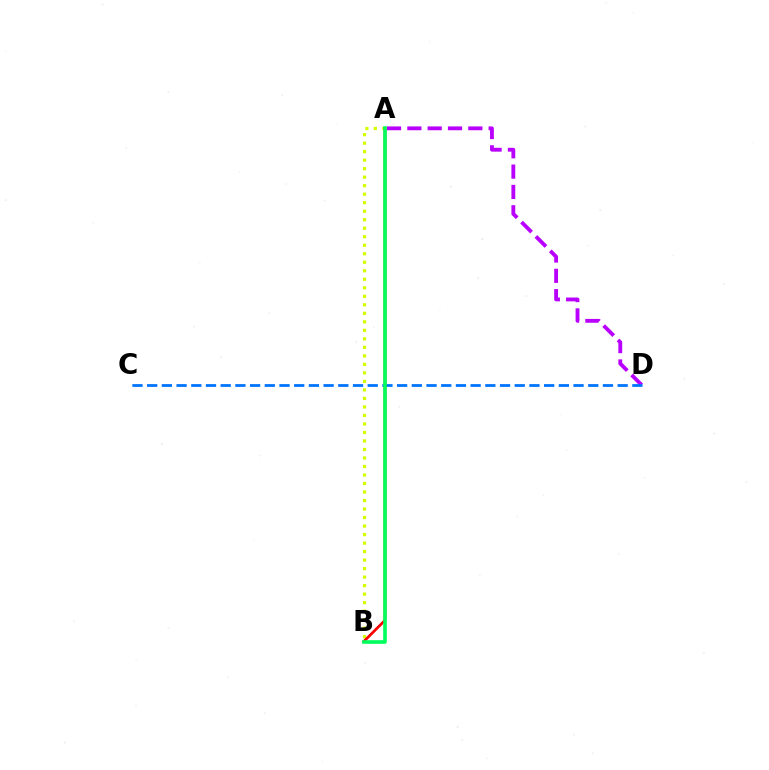{('A', 'D'): [{'color': '#b900ff', 'line_style': 'dashed', 'thickness': 2.76}], ('C', 'D'): [{'color': '#0074ff', 'line_style': 'dashed', 'thickness': 2.0}], ('A', 'B'): [{'color': '#d1ff00', 'line_style': 'dotted', 'thickness': 2.31}, {'color': '#ff0000', 'line_style': 'solid', 'thickness': 1.96}, {'color': '#00ff5c', 'line_style': 'solid', 'thickness': 2.61}]}